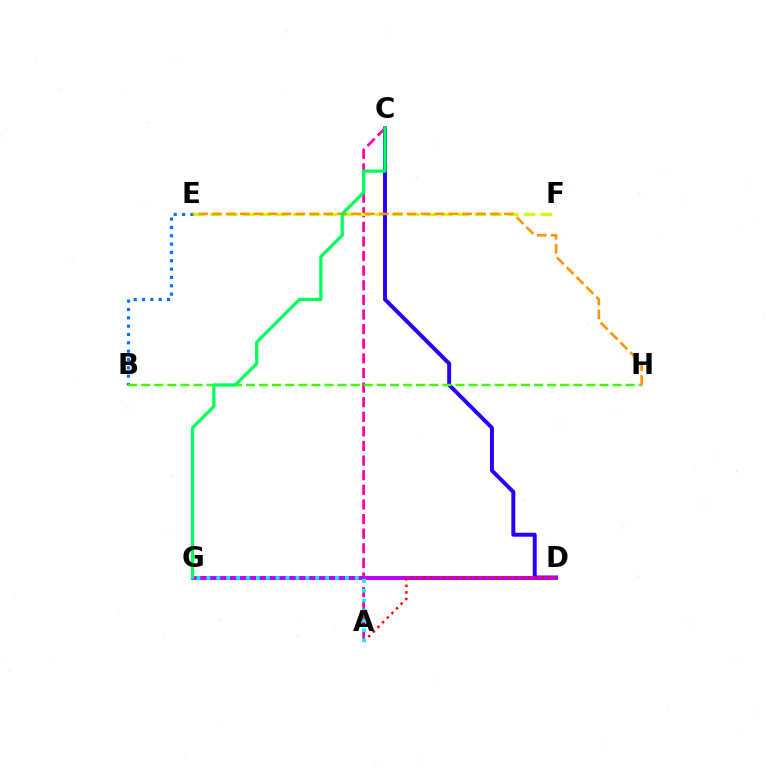{('A', 'C'): [{'color': '#ff00ac', 'line_style': 'dashed', 'thickness': 1.98}], ('E', 'F'): [{'color': '#d1ff00', 'line_style': 'dashed', 'thickness': 2.24}], ('C', 'D'): [{'color': '#2500ff', 'line_style': 'solid', 'thickness': 2.85}], ('B', 'E'): [{'color': '#0074ff', 'line_style': 'dotted', 'thickness': 2.27}], ('D', 'G'): [{'color': '#b900ff', 'line_style': 'solid', 'thickness': 2.83}], ('A', 'D'): [{'color': '#ff0000', 'line_style': 'dotted', 'thickness': 1.79}], ('B', 'H'): [{'color': '#3dff00', 'line_style': 'dashed', 'thickness': 1.78}], ('A', 'G'): [{'color': '#00fff6', 'line_style': 'dotted', 'thickness': 2.69}], ('E', 'H'): [{'color': '#ff9400', 'line_style': 'dashed', 'thickness': 1.89}], ('C', 'G'): [{'color': '#00ff5c', 'line_style': 'solid', 'thickness': 2.33}]}